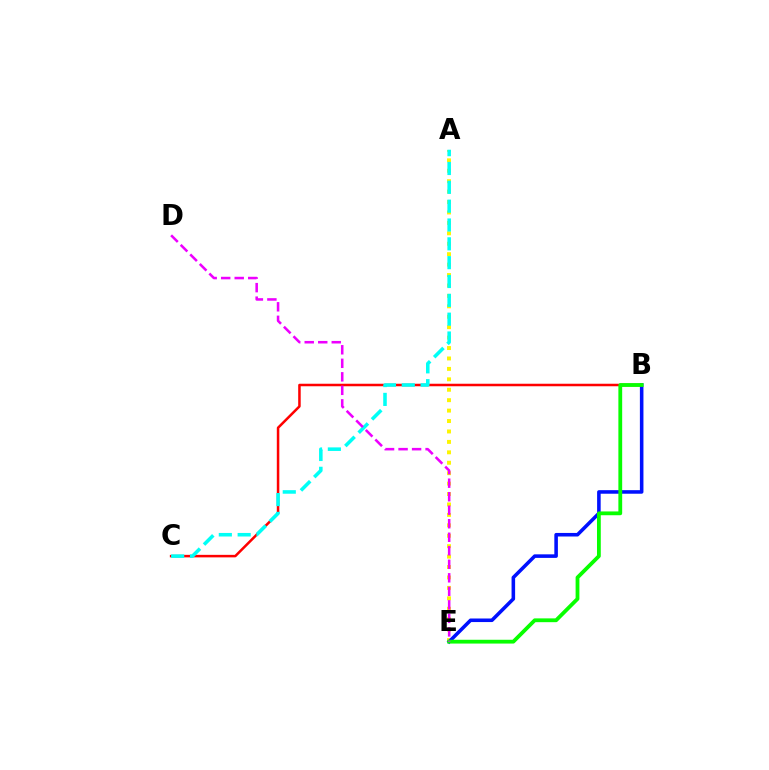{('A', 'E'): [{'color': '#fcf500', 'line_style': 'dotted', 'thickness': 2.83}], ('B', 'E'): [{'color': '#0010ff', 'line_style': 'solid', 'thickness': 2.56}, {'color': '#08ff00', 'line_style': 'solid', 'thickness': 2.73}], ('B', 'C'): [{'color': '#ff0000', 'line_style': 'solid', 'thickness': 1.81}], ('A', 'C'): [{'color': '#00fff6', 'line_style': 'dashed', 'thickness': 2.56}], ('D', 'E'): [{'color': '#ee00ff', 'line_style': 'dashed', 'thickness': 1.84}]}